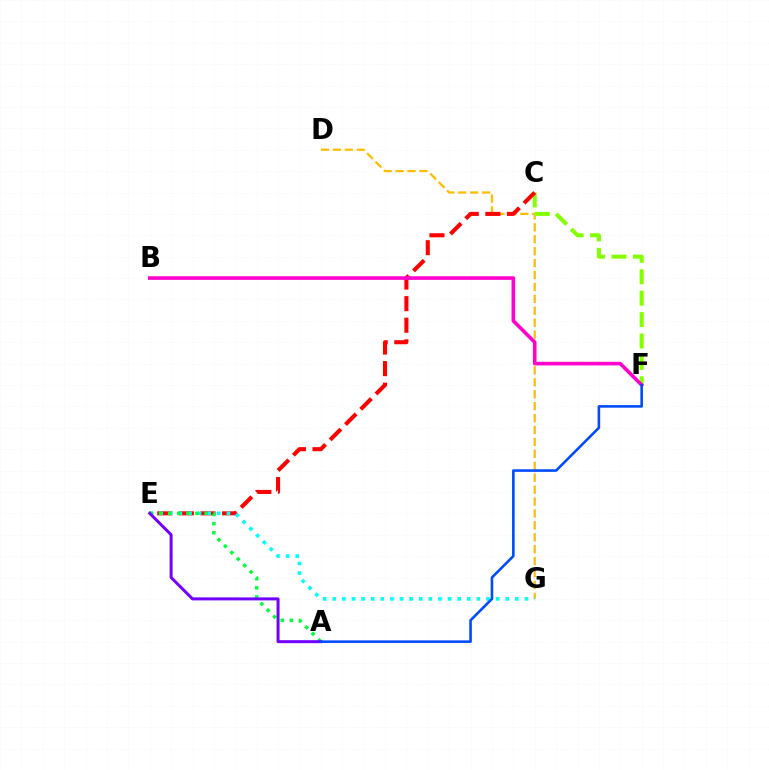{('D', 'G'): [{'color': '#ffbd00', 'line_style': 'dashed', 'thickness': 1.62}], ('C', 'F'): [{'color': '#84ff00', 'line_style': 'dashed', 'thickness': 2.91}], ('C', 'E'): [{'color': '#ff0000', 'line_style': 'dashed', 'thickness': 2.93}], ('E', 'G'): [{'color': '#00fff6', 'line_style': 'dotted', 'thickness': 2.61}], ('A', 'E'): [{'color': '#00ff39', 'line_style': 'dotted', 'thickness': 2.47}, {'color': '#7200ff', 'line_style': 'solid', 'thickness': 2.16}], ('B', 'F'): [{'color': '#ff00cf', 'line_style': 'solid', 'thickness': 2.59}], ('A', 'F'): [{'color': '#004bff', 'line_style': 'solid', 'thickness': 1.87}]}